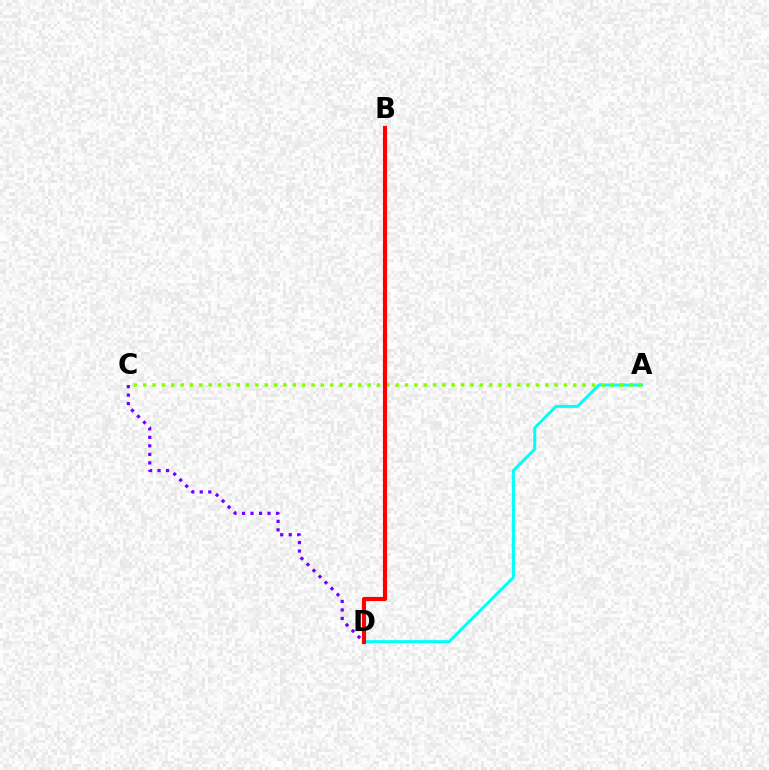{('C', 'D'): [{'color': '#7200ff', 'line_style': 'dotted', 'thickness': 2.31}], ('A', 'D'): [{'color': '#00fff6', 'line_style': 'solid', 'thickness': 2.17}], ('A', 'C'): [{'color': '#84ff00', 'line_style': 'dotted', 'thickness': 2.54}], ('B', 'D'): [{'color': '#ff0000', 'line_style': 'solid', 'thickness': 2.97}]}